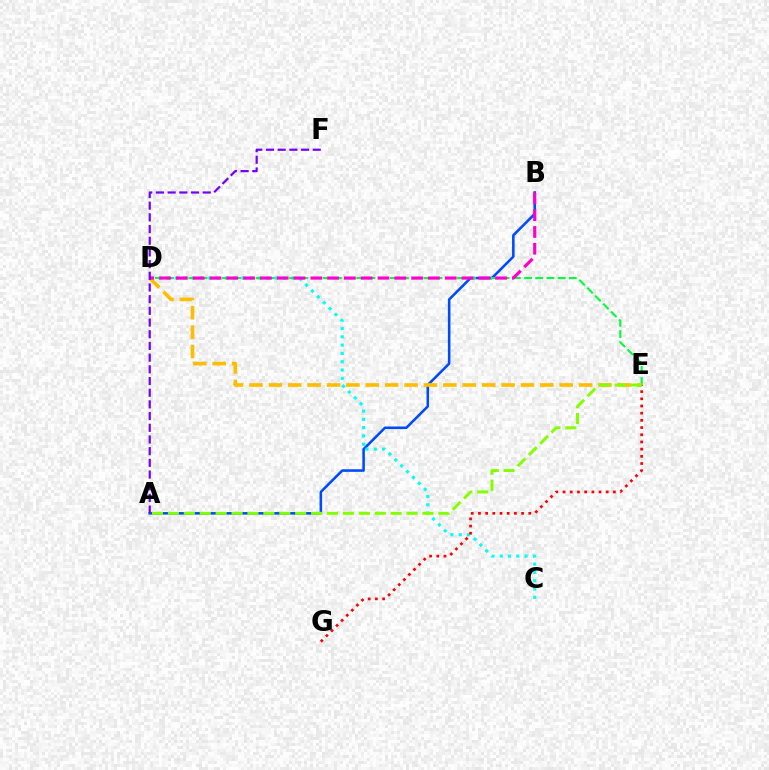{('A', 'B'): [{'color': '#004bff', 'line_style': 'solid', 'thickness': 1.84}], ('C', 'D'): [{'color': '#00fff6', 'line_style': 'dotted', 'thickness': 2.26}], ('D', 'E'): [{'color': '#00ff39', 'line_style': 'dashed', 'thickness': 1.52}, {'color': '#ffbd00', 'line_style': 'dashed', 'thickness': 2.63}], ('B', 'D'): [{'color': '#ff00cf', 'line_style': 'dashed', 'thickness': 2.28}], ('E', 'G'): [{'color': '#ff0000', 'line_style': 'dotted', 'thickness': 1.95}], ('A', 'E'): [{'color': '#84ff00', 'line_style': 'dashed', 'thickness': 2.16}], ('A', 'F'): [{'color': '#7200ff', 'line_style': 'dashed', 'thickness': 1.59}]}